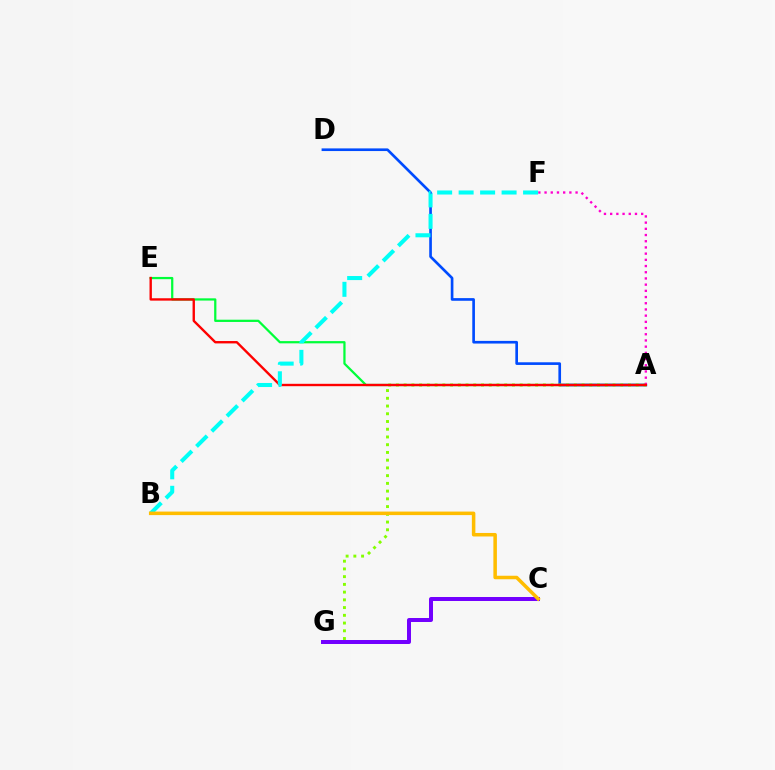{('A', 'D'): [{'color': '#004bff', 'line_style': 'solid', 'thickness': 1.91}], ('A', 'E'): [{'color': '#00ff39', 'line_style': 'solid', 'thickness': 1.62}, {'color': '#ff0000', 'line_style': 'solid', 'thickness': 1.71}], ('A', 'G'): [{'color': '#84ff00', 'line_style': 'dotted', 'thickness': 2.1}], ('A', 'F'): [{'color': '#ff00cf', 'line_style': 'dotted', 'thickness': 1.68}], ('C', 'G'): [{'color': '#7200ff', 'line_style': 'solid', 'thickness': 2.87}], ('B', 'F'): [{'color': '#00fff6', 'line_style': 'dashed', 'thickness': 2.92}], ('B', 'C'): [{'color': '#ffbd00', 'line_style': 'solid', 'thickness': 2.53}]}